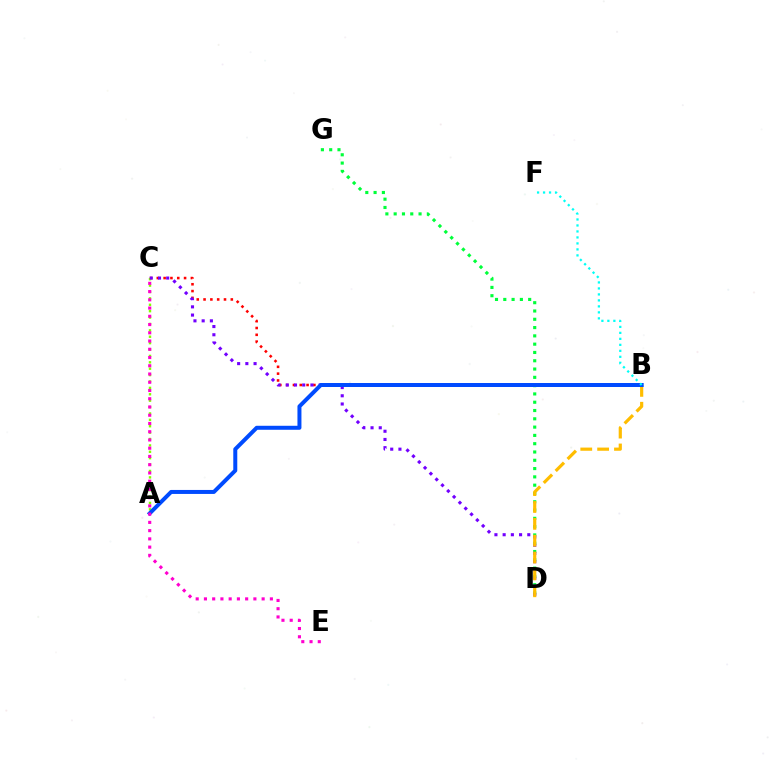{('B', 'C'): [{'color': '#ff0000', 'line_style': 'dotted', 'thickness': 1.85}], ('D', 'G'): [{'color': '#00ff39', 'line_style': 'dotted', 'thickness': 2.25}], ('A', 'C'): [{'color': '#84ff00', 'line_style': 'dotted', 'thickness': 1.74}], ('C', 'D'): [{'color': '#7200ff', 'line_style': 'dotted', 'thickness': 2.23}], ('B', 'D'): [{'color': '#ffbd00', 'line_style': 'dashed', 'thickness': 2.29}], ('A', 'B'): [{'color': '#004bff', 'line_style': 'solid', 'thickness': 2.87}], ('B', 'F'): [{'color': '#00fff6', 'line_style': 'dotted', 'thickness': 1.63}], ('C', 'E'): [{'color': '#ff00cf', 'line_style': 'dotted', 'thickness': 2.24}]}